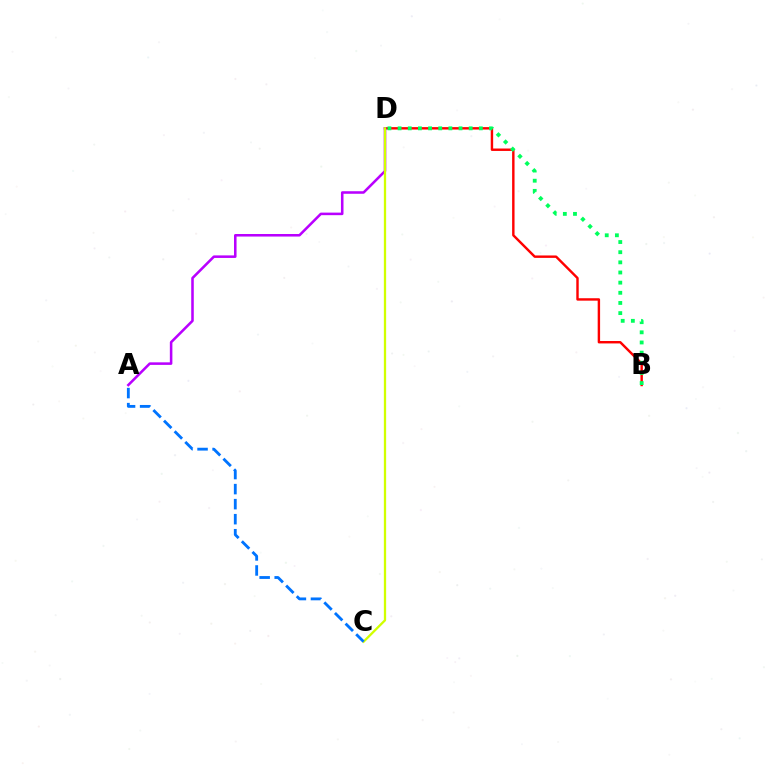{('B', 'D'): [{'color': '#ff0000', 'line_style': 'solid', 'thickness': 1.74}, {'color': '#00ff5c', 'line_style': 'dotted', 'thickness': 2.76}], ('A', 'D'): [{'color': '#b900ff', 'line_style': 'solid', 'thickness': 1.83}], ('C', 'D'): [{'color': '#d1ff00', 'line_style': 'solid', 'thickness': 1.65}], ('A', 'C'): [{'color': '#0074ff', 'line_style': 'dashed', 'thickness': 2.04}]}